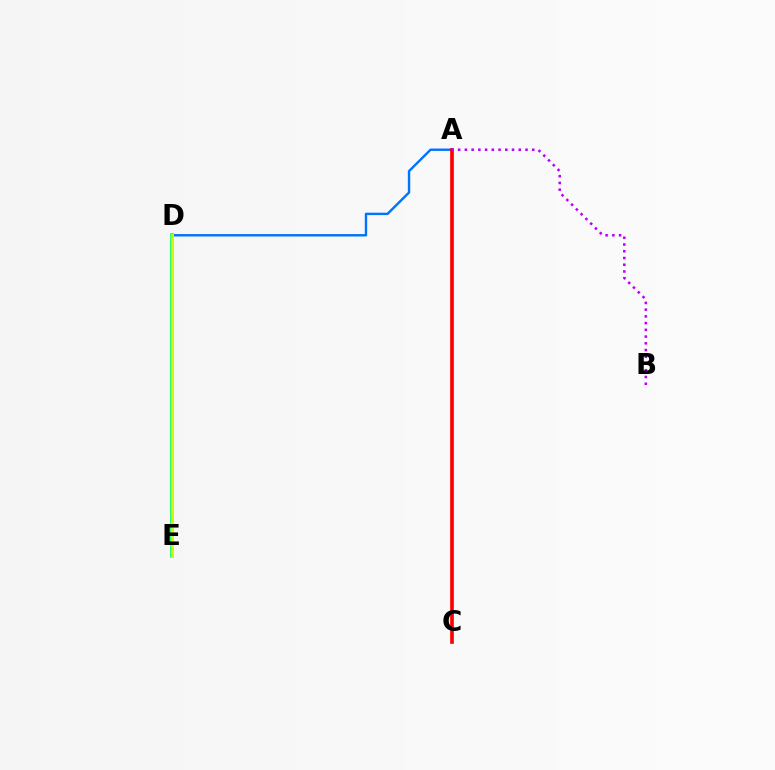{('A', 'D'): [{'color': '#0074ff', 'line_style': 'solid', 'thickness': 1.74}], ('A', 'C'): [{'color': '#ff0000', 'line_style': 'solid', 'thickness': 2.64}], ('A', 'B'): [{'color': '#b900ff', 'line_style': 'dotted', 'thickness': 1.83}], ('D', 'E'): [{'color': '#00ff5c', 'line_style': 'solid', 'thickness': 2.66}, {'color': '#d1ff00', 'line_style': 'solid', 'thickness': 2.12}]}